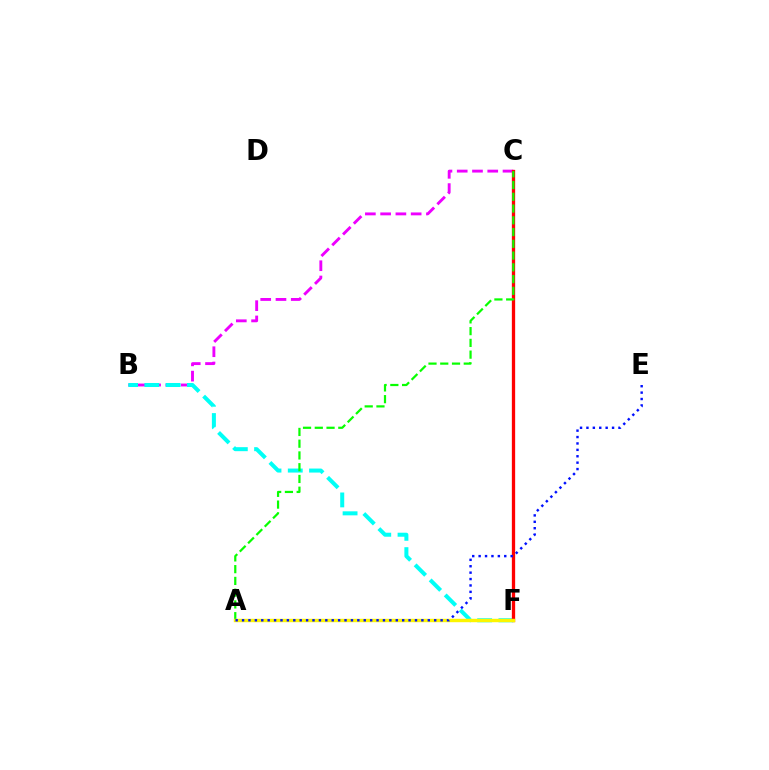{('B', 'C'): [{'color': '#ee00ff', 'line_style': 'dashed', 'thickness': 2.07}], ('B', 'F'): [{'color': '#00fff6', 'line_style': 'dashed', 'thickness': 2.89}], ('C', 'F'): [{'color': '#ff0000', 'line_style': 'solid', 'thickness': 2.37}], ('A', 'C'): [{'color': '#08ff00', 'line_style': 'dashed', 'thickness': 1.6}], ('A', 'F'): [{'color': '#fcf500', 'line_style': 'solid', 'thickness': 2.45}], ('A', 'E'): [{'color': '#0010ff', 'line_style': 'dotted', 'thickness': 1.74}]}